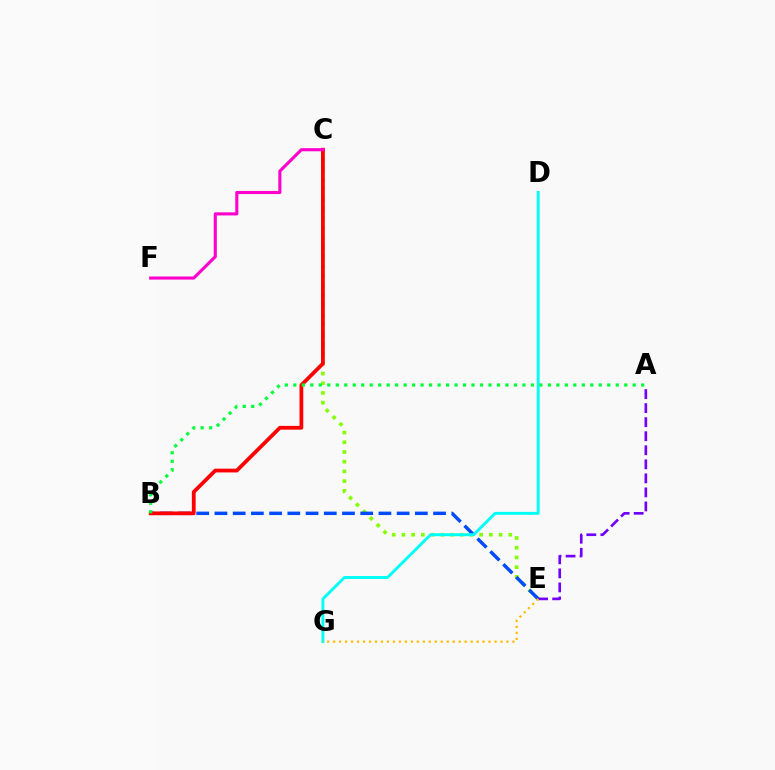{('C', 'E'): [{'color': '#84ff00', 'line_style': 'dotted', 'thickness': 2.64}], ('B', 'E'): [{'color': '#004bff', 'line_style': 'dashed', 'thickness': 2.48}], ('B', 'C'): [{'color': '#ff0000', 'line_style': 'solid', 'thickness': 2.72}], ('C', 'F'): [{'color': '#ff00cf', 'line_style': 'solid', 'thickness': 2.24}], ('A', 'E'): [{'color': '#7200ff', 'line_style': 'dashed', 'thickness': 1.91}], ('D', 'G'): [{'color': '#00fff6', 'line_style': 'solid', 'thickness': 2.11}], ('E', 'G'): [{'color': '#ffbd00', 'line_style': 'dotted', 'thickness': 1.62}], ('A', 'B'): [{'color': '#00ff39', 'line_style': 'dotted', 'thickness': 2.31}]}